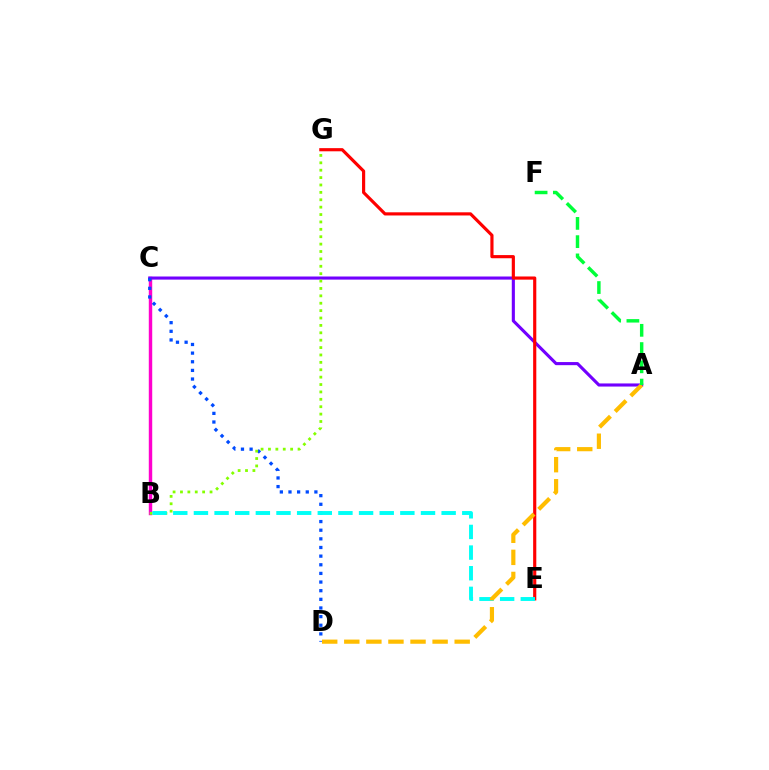{('B', 'C'): [{'color': '#ff00cf', 'line_style': 'solid', 'thickness': 2.47}], ('A', 'C'): [{'color': '#7200ff', 'line_style': 'solid', 'thickness': 2.24}], ('C', 'D'): [{'color': '#004bff', 'line_style': 'dotted', 'thickness': 2.35}], ('E', 'G'): [{'color': '#ff0000', 'line_style': 'solid', 'thickness': 2.27}], ('B', 'G'): [{'color': '#84ff00', 'line_style': 'dotted', 'thickness': 2.01}], ('B', 'E'): [{'color': '#00fff6', 'line_style': 'dashed', 'thickness': 2.8}], ('A', 'D'): [{'color': '#ffbd00', 'line_style': 'dashed', 'thickness': 3.0}], ('A', 'F'): [{'color': '#00ff39', 'line_style': 'dashed', 'thickness': 2.48}]}